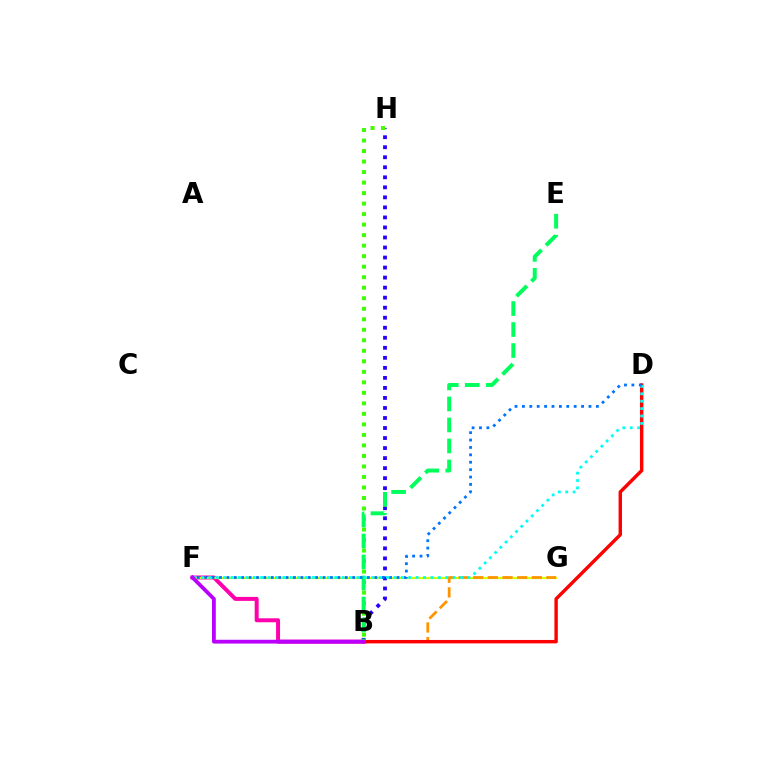{('B', 'F'): [{'color': '#ff00ac', 'line_style': 'solid', 'thickness': 2.86}, {'color': '#b900ff', 'line_style': 'solid', 'thickness': 2.74}], ('F', 'G'): [{'color': '#d1ff00', 'line_style': 'solid', 'thickness': 1.58}], ('B', 'G'): [{'color': '#ff9400', 'line_style': 'dashed', 'thickness': 1.99}], ('B', 'H'): [{'color': '#2500ff', 'line_style': 'dotted', 'thickness': 2.72}, {'color': '#3dff00', 'line_style': 'dotted', 'thickness': 2.86}], ('B', 'E'): [{'color': '#00ff5c', 'line_style': 'dashed', 'thickness': 2.85}], ('B', 'D'): [{'color': '#ff0000', 'line_style': 'solid', 'thickness': 2.46}], ('D', 'F'): [{'color': '#00fff6', 'line_style': 'dotted', 'thickness': 2.01}, {'color': '#0074ff', 'line_style': 'dotted', 'thickness': 2.01}]}